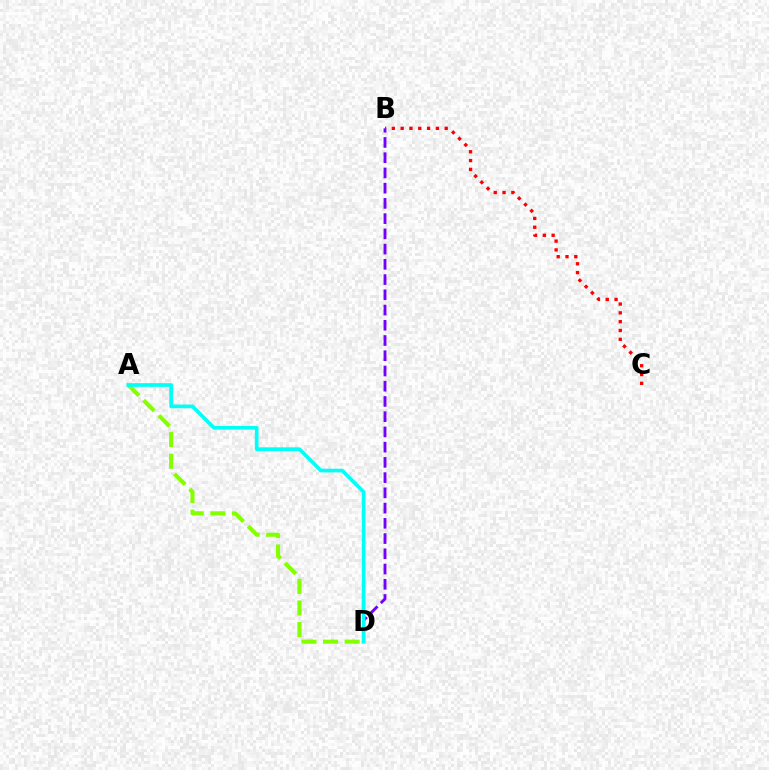{('B', 'D'): [{'color': '#7200ff', 'line_style': 'dashed', 'thickness': 2.07}], ('A', 'D'): [{'color': '#84ff00', 'line_style': 'dashed', 'thickness': 2.93}, {'color': '#00fff6', 'line_style': 'solid', 'thickness': 2.65}], ('B', 'C'): [{'color': '#ff0000', 'line_style': 'dotted', 'thickness': 2.39}]}